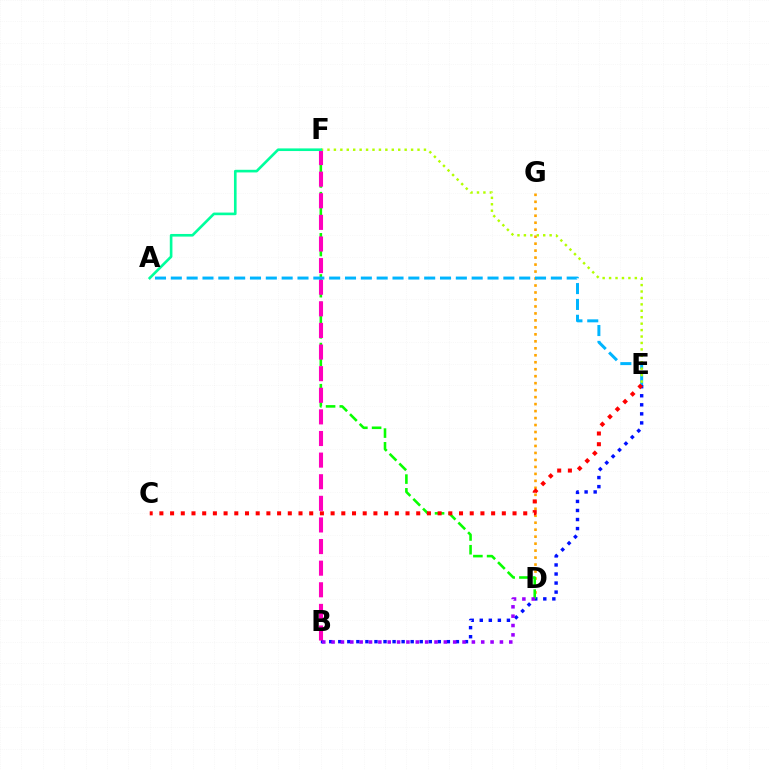{('D', 'G'): [{'color': '#ffa500', 'line_style': 'dotted', 'thickness': 1.9}], ('B', 'E'): [{'color': '#0010ff', 'line_style': 'dotted', 'thickness': 2.46}], ('D', 'F'): [{'color': '#08ff00', 'line_style': 'dashed', 'thickness': 1.86}], ('B', 'F'): [{'color': '#ff00bd', 'line_style': 'dashed', 'thickness': 2.94}], ('A', 'E'): [{'color': '#00b5ff', 'line_style': 'dashed', 'thickness': 2.15}], ('E', 'F'): [{'color': '#b3ff00', 'line_style': 'dotted', 'thickness': 1.75}], ('B', 'D'): [{'color': '#9b00ff', 'line_style': 'dotted', 'thickness': 2.54}], ('A', 'F'): [{'color': '#00ff9d', 'line_style': 'solid', 'thickness': 1.9}], ('C', 'E'): [{'color': '#ff0000', 'line_style': 'dotted', 'thickness': 2.91}]}